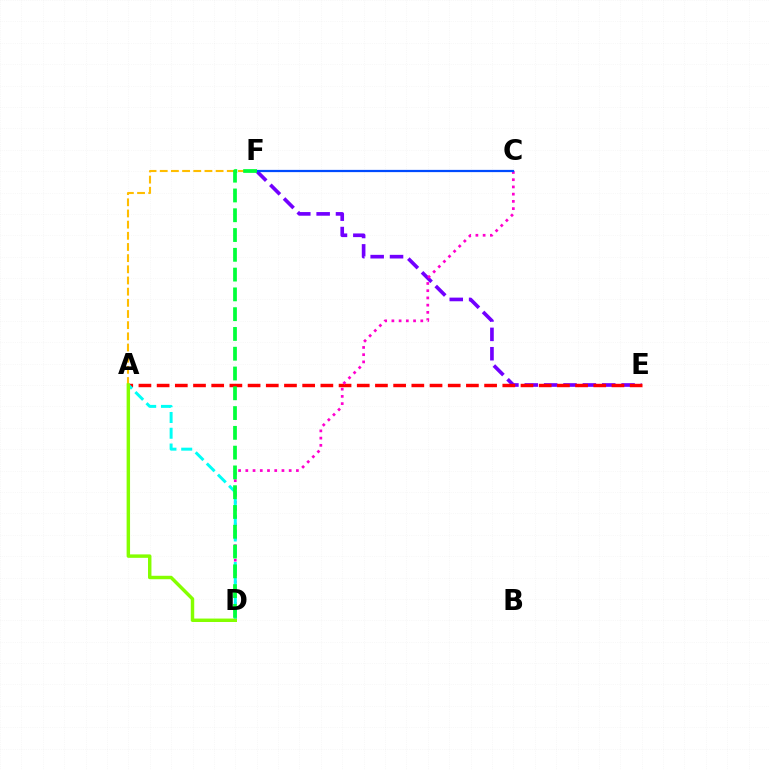{('E', 'F'): [{'color': '#7200ff', 'line_style': 'dashed', 'thickness': 2.63}], ('A', 'E'): [{'color': '#ff0000', 'line_style': 'dashed', 'thickness': 2.47}], ('C', 'D'): [{'color': '#ff00cf', 'line_style': 'dotted', 'thickness': 1.96}], ('A', 'D'): [{'color': '#00fff6', 'line_style': 'dashed', 'thickness': 2.14}, {'color': '#84ff00', 'line_style': 'solid', 'thickness': 2.48}], ('A', 'F'): [{'color': '#ffbd00', 'line_style': 'dashed', 'thickness': 1.52}], ('C', 'F'): [{'color': '#004bff', 'line_style': 'solid', 'thickness': 1.61}], ('D', 'F'): [{'color': '#00ff39', 'line_style': 'dashed', 'thickness': 2.69}]}